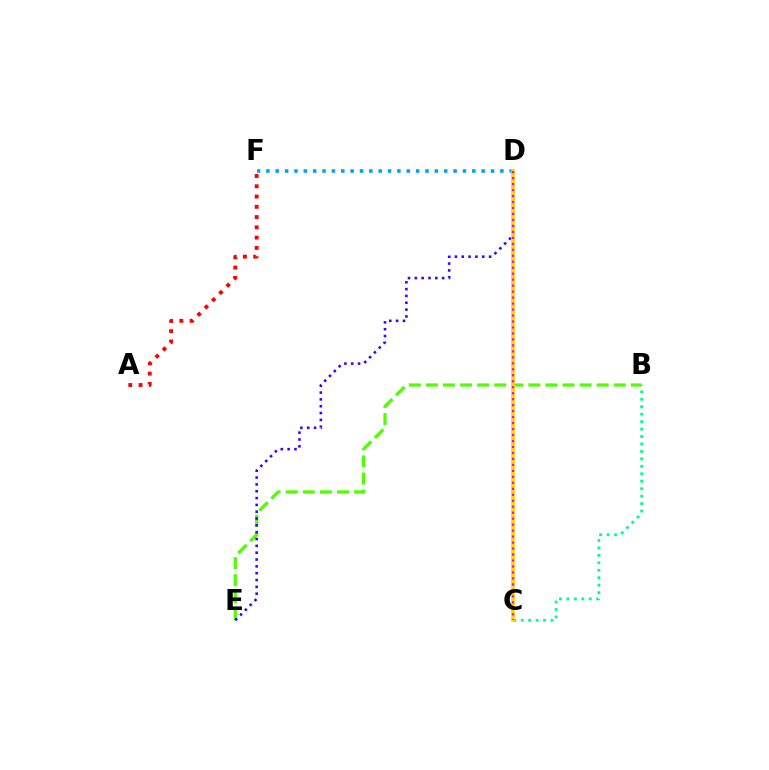{('B', 'C'): [{'color': '#00ff86', 'line_style': 'dotted', 'thickness': 2.03}], ('B', 'E'): [{'color': '#4fff00', 'line_style': 'dashed', 'thickness': 2.32}], ('D', 'F'): [{'color': '#009eff', 'line_style': 'dotted', 'thickness': 2.54}], ('A', 'F'): [{'color': '#ff0000', 'line_style': 'dotted', 'thickness': 2.79}], ('D', 'E'): [{'color': '#3700ff', 'line_style': 'dotted', 'thickness': 1.86}], ('C', 'D'): [{'color': '#ffd500', 'line_style': 'solid', 'thickness': 2.61}, {'color': '#ff00ed', 'line_style': 'dotted', 'thickness': 1.62}]}